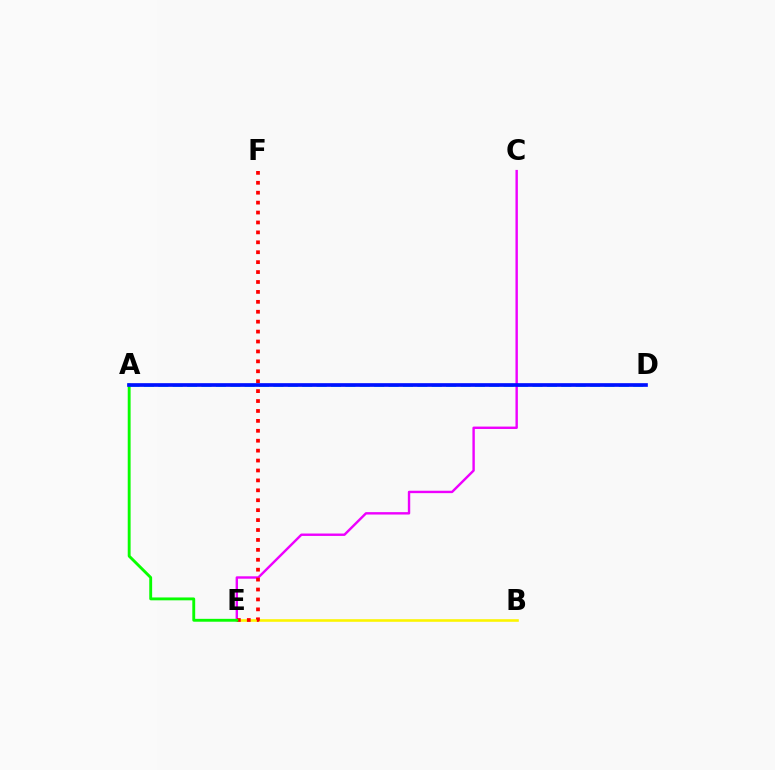{('B', 'E'): [{'color': '#fcf500', 'line_style': 'solid', 'thickness': 1.87}], ('C', 'E'): [{'color': '#ee00ff', 'line_style': 'solid', 'thickness': 1.73}], ('E', 'F'): [{'color': '#ff0000', 'line_style': 'dotted', 'thickness': 2.7}], ('A', 'D'): [{'color': '#00fff6', 'line_style': 'dashed', 'thickness': 1.96}, {'color': '#0010ff', 'line_style': 'solid', 'thickness': 2.64}], ('A', 'E'): [{'color': '#08ff00', 'line_style': 'solid', 'thickness': 2.07}]}